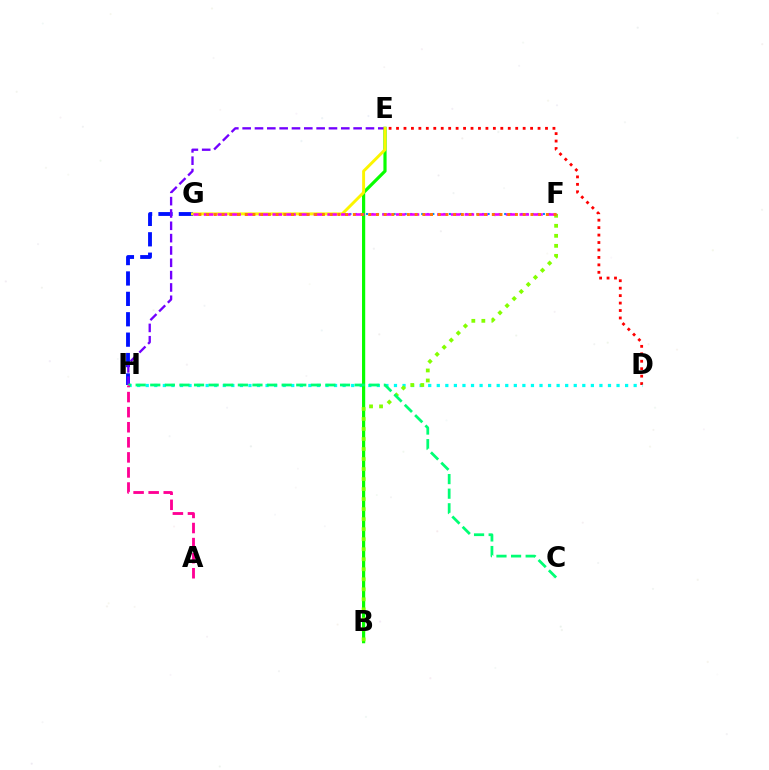{('D', 'E'): [{'color': '#ff0000', 'line_style': 'dotted', 'thickness': 2.02}], ('D', 'H'): [{'color': '#00fff6', 'line_style': 'dotted', 'thickness': 2.33}], ('B', 'E'): [{'color': '#08ff00', 'line_style': 'solid', 'thickness': 2.3}], ('G', 'H'): [{'color': '#0010ff', 'line_style': 'dashed', 'thickness': 2.77}], ('B', 'F'): [{'color': '#84ff00', 'line_style': 'dotted', 'thickness': 2.72}], ('E', 'H'): [{'color': '#7200ff', 'line_style': 'dashed', 'thickness': 1.67}], ('C', 'H'): [{'color': '#00ff74', 'line_style': 'dashed', 'thickness': 1.98}], ('F', 'G'): [{'color': '#008cff', 'line_style': 'dotted', 'thickness': 1.5}, {'color': '#ee00ff', 'line_style': 'dashed', 'thickness': 1.86}, {'color': '#ff7c00', 'line_style': 'dotted', 'thickness': 2.1}], ('E', 'G'): [{'color': '#fcf500', 'line_style': 'solid', 'thickness': 2.11}], ('A', 'H'): [{'color': '#ff0094', 'line_style': 'dashed', 'thickness': 2.05}]}